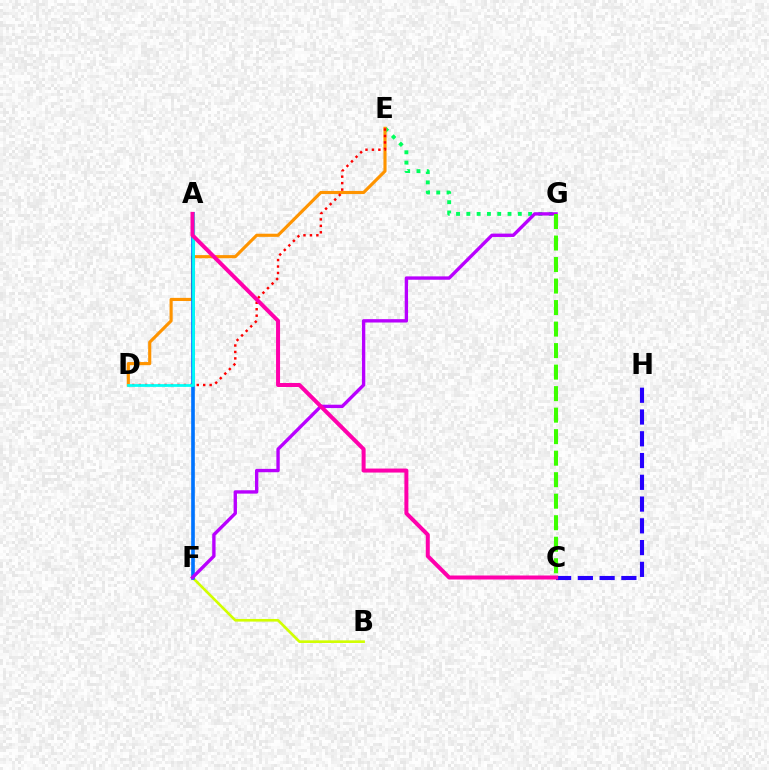{('E', 'G'): [{'color': '#00ff5c', 'line_style': 'dotted', 'thickness': 2.8}], ('D', 'E'): [{'color': '#ff9400', 'line_style': 'solid', 'thickness': 2.25}, {'color': '#ff0000', 'line_style': 'dotted', 'thickness': 1.75}], ('B', 'F'): [{'color': '#d1ff00', 'line_style': 'solid', 'thickness': 1.9}], ('A', 'F'): [{'color': '#0074ff', 'line_style': 'solid', 'thickness': 2.63}], ('F', 'G'): [{'color': '#b900ff', 'line_style': 'solid', 'thickness': 2.42}], ('C', 'H'): [{'color': '#2500ff', 'line_style': 'dashed', 'thickness': 2.96}], ('A', 'D'): [{'color': '#00fff6', 'line_style': 'solid', 'thickness': 1.97}], ('C', 'G'): [{'color': '#3dff00', 'line_style': 'dashed', 'thickness': 2.92}], ('A', 'C'): [{'color': '#ff00ac', 'line_style': 'solid', 'thickness': 2.88}]}